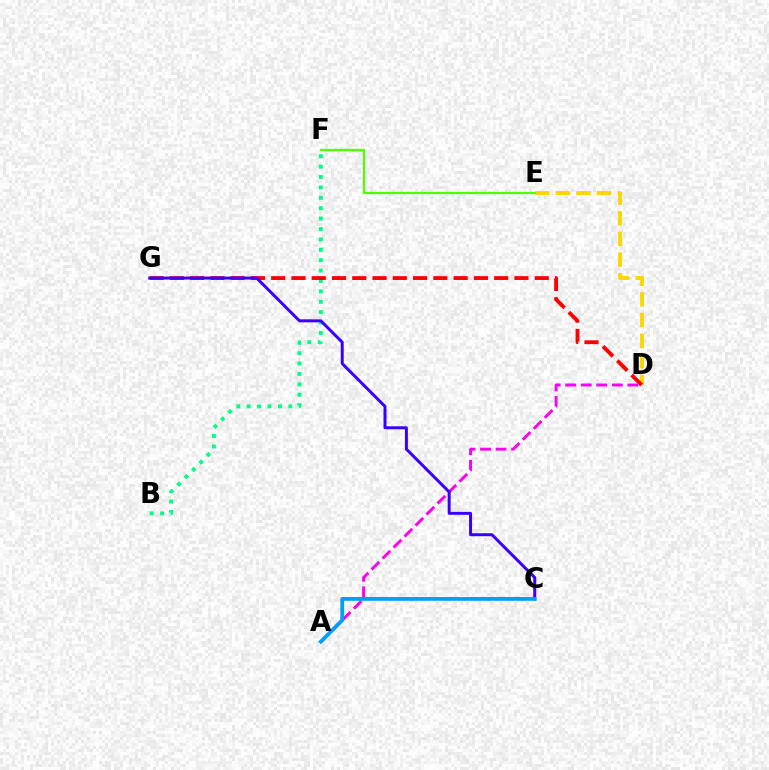{('B', 'F'): [{'color': '#00ff86', 'line_style': 'dotted', 'thickness': 2.83}], ('D', 'E'): [{'color': '#ffd500', 'line_style': 'dashed', 'thickness': 2.8}], ('D', 'G'): [{'color': '#ff0000', 'line_style': 'dashed', 'thickness': 2.75}], ('E', 'F'): [{'color': '#4fff00', 'line_style': 'solid', 'thickness': 1.61}], ('A', 'D'): [{'color': '#ff00ed', 'line_style': 'dashed', 'thickness': 2.11}], ('C', 'G'): [{'color': '#3700ff', 'line_style': 'solid', 'thickness': 2.14}], ('A', 'C'): [{'color': '#009eff', 'line_style': 'solid', 'thickness': 2.72}]}